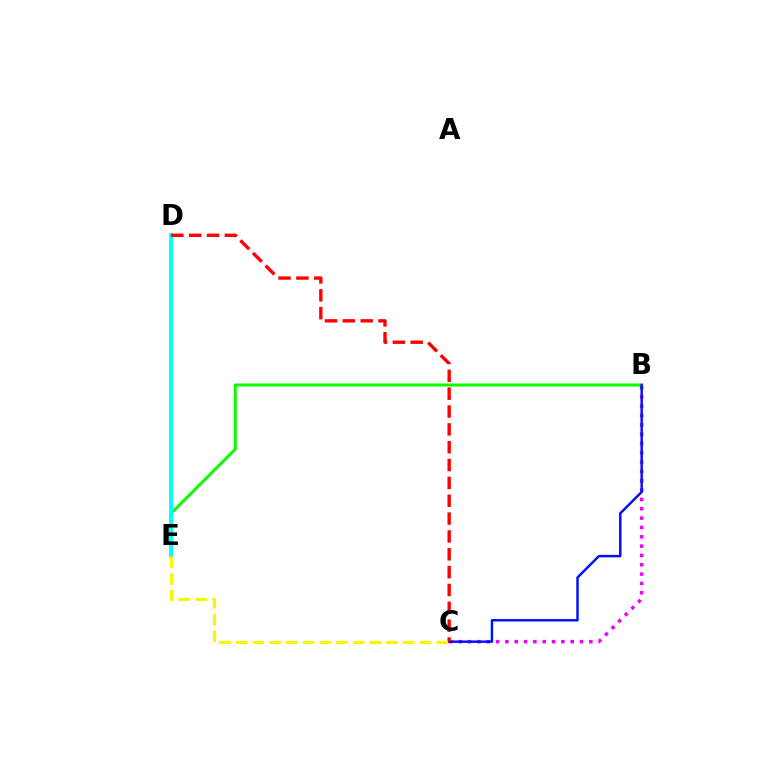{('B', 'C'): [{'color': '#ee00ff', 'line_style': 'dotted', 'thickness': 2.54}, {'color': '#0010ff', 'line_style': 'solid', 'thickness': 1.78}], ('B', 'E'): [{'color': '#08ff00', 'line_style': 'solid', 'thickness': 2.15}], ('D', 'E'): [{'color': '#00fff6', 'line_style': 'solid', 'thickness': 2.73}], ('C', 'D'): [{'color': '#ff0000', 'line_style': 'dashed', 'thickness': 2.42}], ('C', 'E'): [{'color': '#fcf500', 'line_style': 'dashed', 'thickness': 2.27}]}